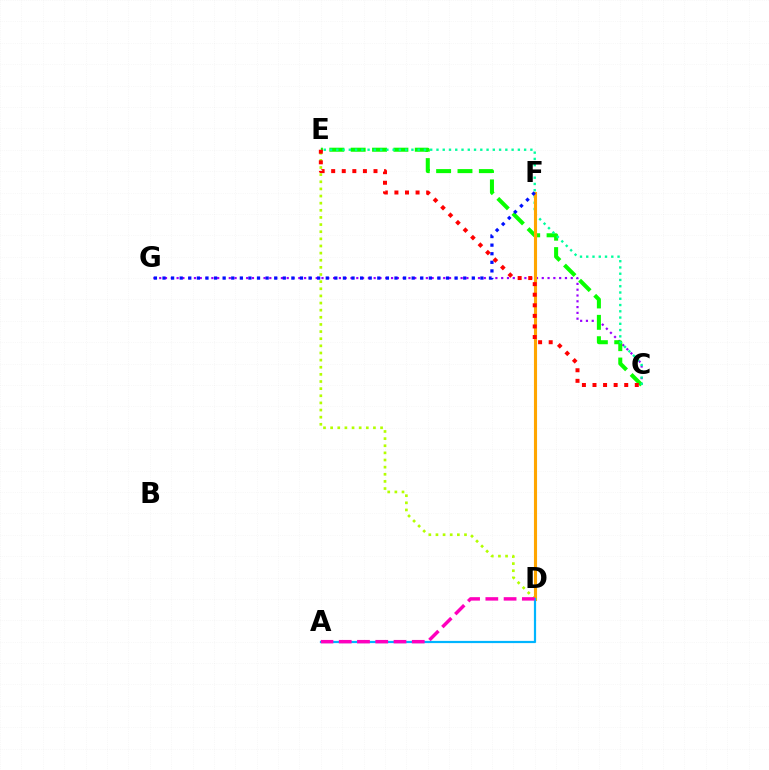{('C', 'G'): [{'color': '#9b00ff', 'line_style': 'dotted', 'thickness': 1.57}], ('C', 'E'): [{'color': '#08ff00', 'line_style': 'dashed', 'thickness': 2.9}, {'color': '#00ff9d', 'line_style': 'dotted', 'thickness': 1.7}, {'color': '#ff0000', 'line_style': 'dotted', 'thickness': 2.87}], ('D', 'E'): [{'color': '#b3ff00', 'line_style': 'dotted', 'thickness': 1.94}], ('D', 'F'): [{'color': '#ffa500', 'line_style': 'solid', 'thickness': 2.24}], ('F', 'G'): [{'color': '#0010ff', 'line_style': 'dotted', 'thickness': 2.33}], ('A', 'D'): [{'color': '#00b5ff', 'line_style': 'solid', 'thickness': 1.59}, {'color': '#ff00bd', 'line_style': 'dashed', 'thickness': 2.48}]}